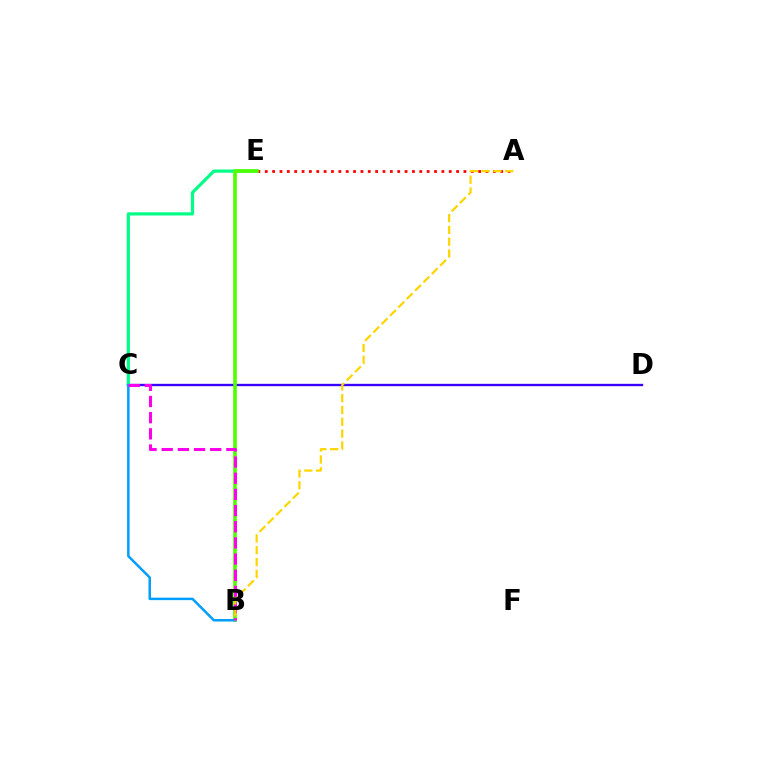{('C', 'D'): [{'color': '#3700ff', 'line_style': 'solid', 'thickness': 1.69}], ('C', 'E'): [{'color': '#00ff86', 'line_style': 'solid', 'thickness': 2.3}], ('A', 'E'): [{'color': '#ff0000', 'line_style': 'dotted', 'thickness': 2.0}], ('B', 'E'): [{'color': '#4fff00', 'line_style': 'solid', 'thickness': 2.62}], ('B', 'C'): [{'color': '#009eff', 'line_style': 'solid', 'thickness': 1.79}, {'color': '#ff00ed', 'line_style': 'dashed', 'thickness': 2.2}], ('A', 'B'): [{'color': '#ffd500', 'line_style': 'dashed', 'thickness': 1.6}]}